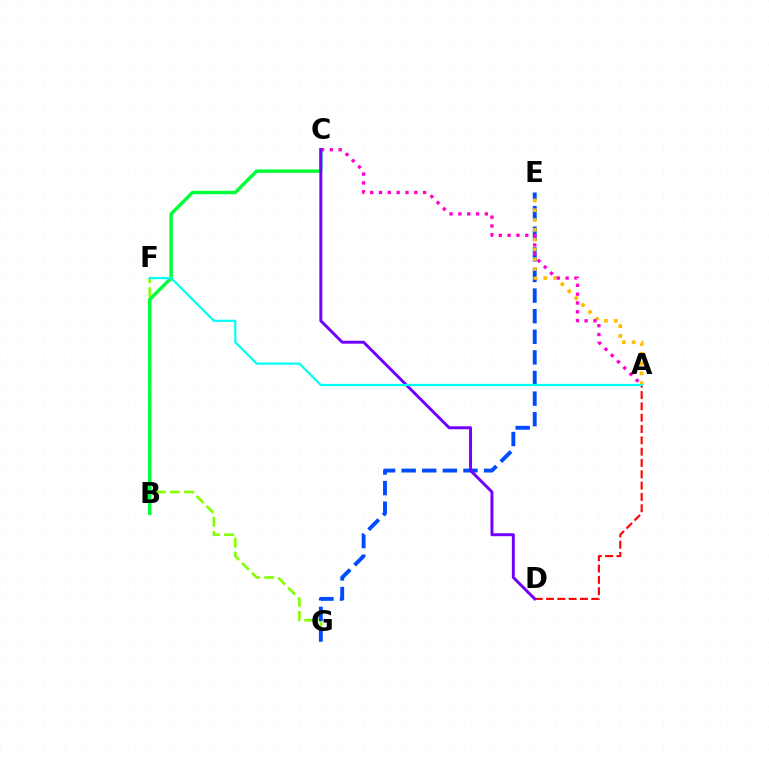{('F', 'G'): [{'color': '#84ff00', 'line_style': 'dashed', 'thickness': 1.91}], ('E', 'G'): [{'color': '#004bff', 'line_style': 'dashed', 'thickness': 2.8}], ('B', 'C'): [{'color': '#00ff39', 'line_style': 'solid', 'thickness': 2.46}], ('A', 'E'): [{'color': '#ffbd00', 'line_style': 'dotted', 'thickness': 2.66}], ('A', 'D'): [{'color': '#ff0000', 'line_style': 'dashed', 'thickness': 1.54}], ('A', 'C'): [{'color': '#ff00cf', 'line_style': 'dotted', 'thickness': 2.4}], ('C', 'D'): [{'color': '#7200ff', 'line_style': 'solid', 'thickness': 2.12}], ('A', 'F'): [{'color': '#00fff6', 'line_style': 'solid', 'thickness': 1.59}]}